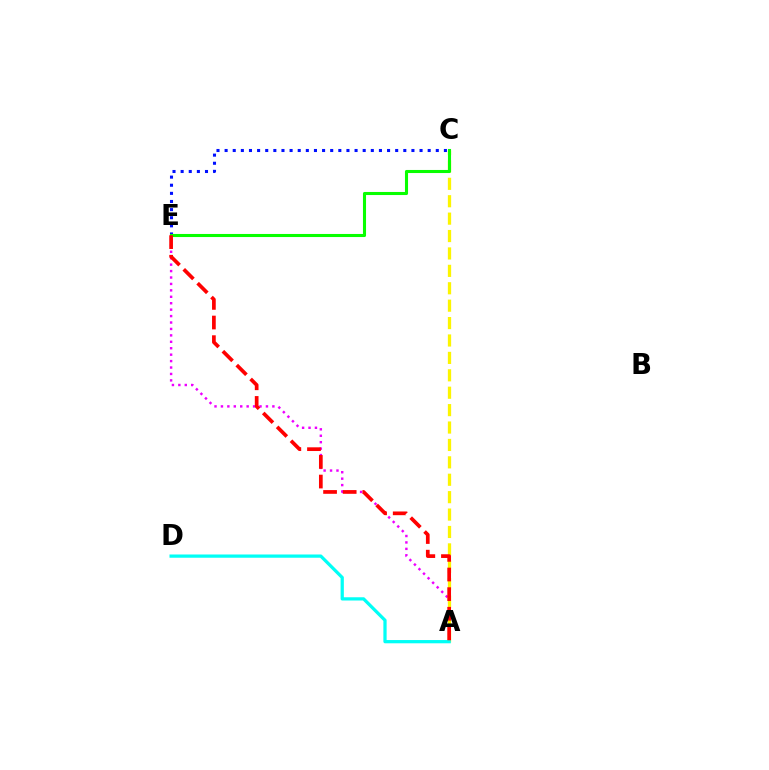{('A', 'E'): [{'color': '#ee00ff', 'line_style': 'dotted', 'thickness': 1.75}, {'color': '#ff0000', 'line_style': 'dashed', 'thickness': 2.67}], ('A', 'C'): [{'color': '#fcf500', 'line_style': 'dashed', 'thickness': 2.36}], ('C', 'E'): [{'color': '#0010ff', 'line_style': 'dotted', 'thickness': 2.21}, {'color': '#08ff00', 'line_style': 'solid', 'thickness': 2.22}], ('A', 'D'): [{'color': '#00fff6', 'line_style': 'solid', 'thickness': 2.34}]}